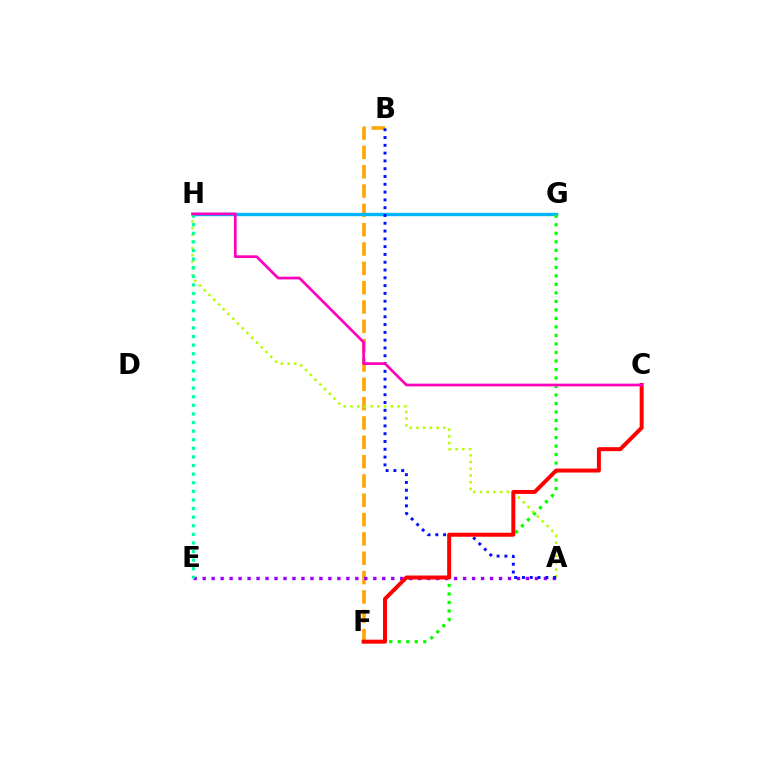{('B', 'F'): [{'color': '#ffa500', 'line_style': 'dashed', 'thickness': 2.63}], ('G', 'H'): [{'color': '#00b5ff', 'line_style': 'solid', 'thickness': 2.43}], ('F', 'G'): [{'color': '#08ff00', 'line_style': 'dotted', 'thickness': 2.31}], ('A', 'H'): [{'color': '#b3ff00', 'line_style': 'dotted', 'thickness': 1.83}], ('A', 'E'): [{'color': '#9b00ff', 'line_style': 'dotted', 'thickness': 2.44}], ('A', 'B'): [{'color': '#0010ff', 'line_style': 'dotted', 'thickness': 2.12}], ('C', 'F'): [{'color': '#ff0000', 'line_style': 'solid', 'thickness': 2.86}], ('E', 'H'): [{'color': '#00ff9d', 'line_style': 'dotted', 'thickness': 2.34}], ('C', 'H'): [{'color': '#ff00bd', 'line_style': 'solid', 'thickness': 1.95}]}